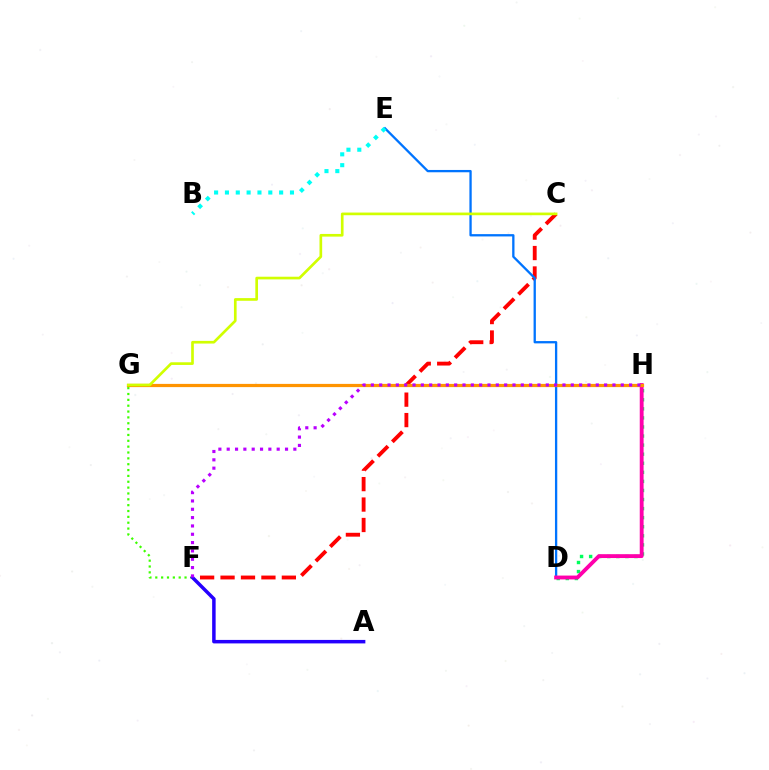{('F', 'G'): [{'color': '#3dff00', 'line_style': 'dotted', 'thickness': 1.59}], ('D', 'H'): [{'color': '#00ff5c', 'line_style': 'dotted', 'thickness': 2.46}, {'color': '#ff00ac', 'line_style': 'solid', 'thickness': 2.78}], ('C', 'F'): [{'color': '#ff0000', 'line_style': 'dashed', 'thickness': 2.78}], ('D', 'E'): [{'color': '#0074ff', 'line_style': 'solid', 'thickness': 1.66}], ('B', 'E'): [{'color': '#00fff6', 'line_style': 'dotted', 'thickness': 2.95}], ('A', 'F'): [{'color': '#2500ff', 'line_style': 'solid', 'thickness': 2.51}], ('G', 'H'): [{'color': '#ff9400', 'line_style': 'solid', 'thickness': 2.32}], ('C', 'G'): [{'color': '#d1ff00', 'line_style': 'solid', 'thickness': 1.92}], ('F', 'H'): [{'color': '#b900ff', 'line_style': 'dotted', 'thickness': 2.26}]}